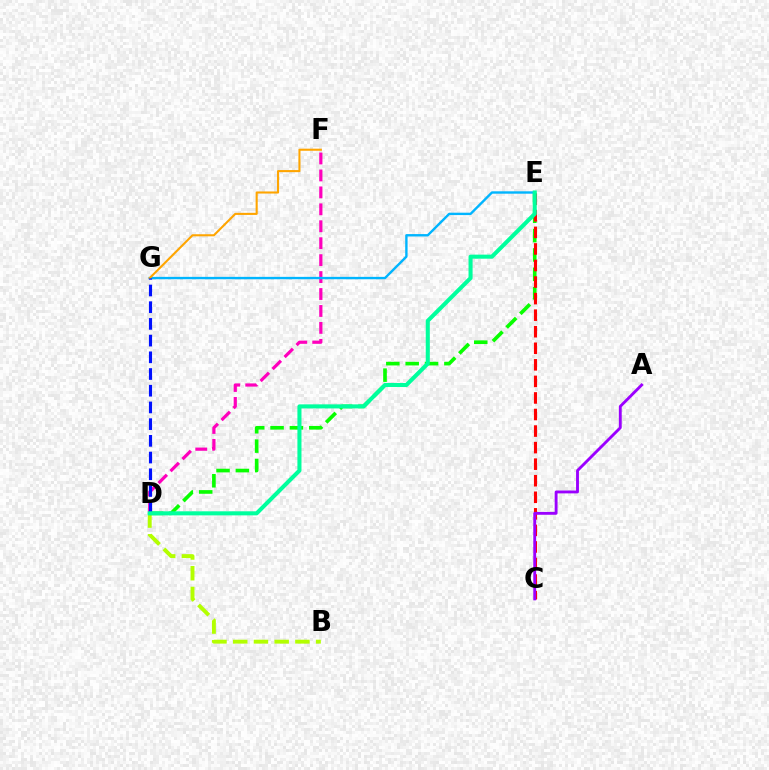{('B', 'D'): [{'color': '#b3ff00', 'line_style': 'dashed', 'thickness': 2.82}], ('D', 'E'): [{'color': '#08ff00', 'line_style': 'dashed', 'thickness': 2.63}, {'color': '#00ff9d', 'line_style': 'solid', 'thickness': 2.92}], ('D', 'F'): [{'color': '#ff00bd', 'line_style': 'dashed', 'thickness': 2.3}], ('C', 'E'): [{'color': '#ff0000', 'line_style': 'dashed', 'thickness': 2.25}], ('E', 'G'): [{'color': '#00b5ff', 'line_style': 'solid', 'thickness': 1.71}], ('F', 'G'): [{'color': '#ffa500', 'line_style': 'solid', 'thickness': 1.5}], ('D', 'G'): [{'color': '#0010ff', 'line_style': 'dashed', 'thickness': 2.27}], ('A', 'C'): [{'color': '#9b00ff', 'line_style': 'solid', 'thickness': 2.06}]}